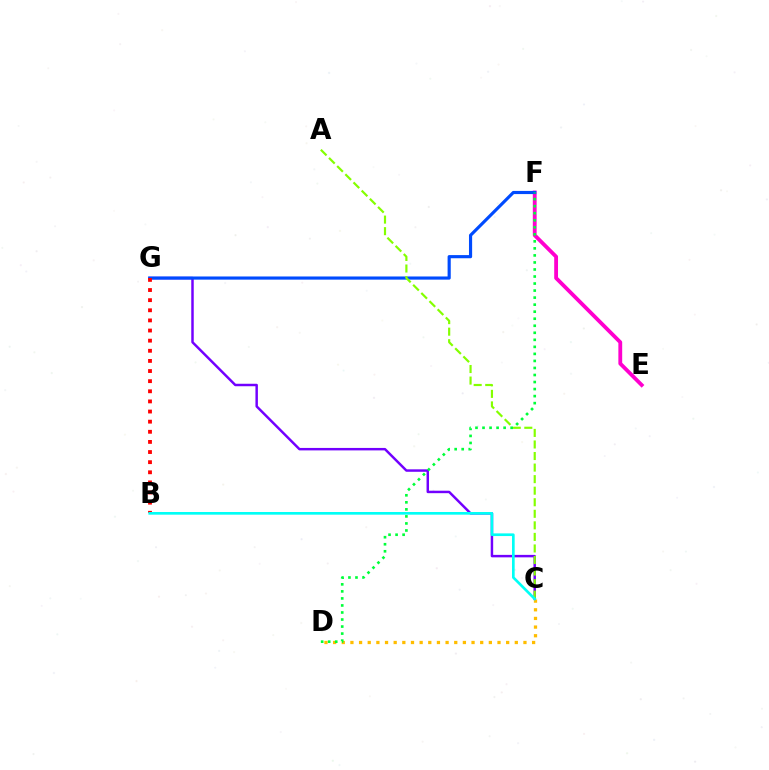{('C', 'G'): [{'color': '#7200ff', 'line_style': 'solid', 'thickness': 1.78}], ('E', 'F'): [{'color': '#ff00cf', 'line_style': 'solid', 'thickness': 2.75}], ('F', 'G'): [{'color': '#004bff', 'line_style': 'solid', 'thickness': 2.27}], ('C', 'D'): [{'color': '#ffbd00', 'line_style': 'dotted', 'thickness': 2.35}], ('A', 'C'): [{'color': '#84ff00', 'line_style': 'dashed', 'thickness': 1.57}], ('B', 'G'): [{'color': '#ff0000', 'line_style': 'dotted', 'thickness': 2.75}], ('B', 'C'): [{'color': '#00fff6', 'line_style': 'solid', 'thickness': 1.92}], ('D', 'F'): [{'color': '#00ff39', 'line_style': 'dotted', 'thickness': 1.91}]}